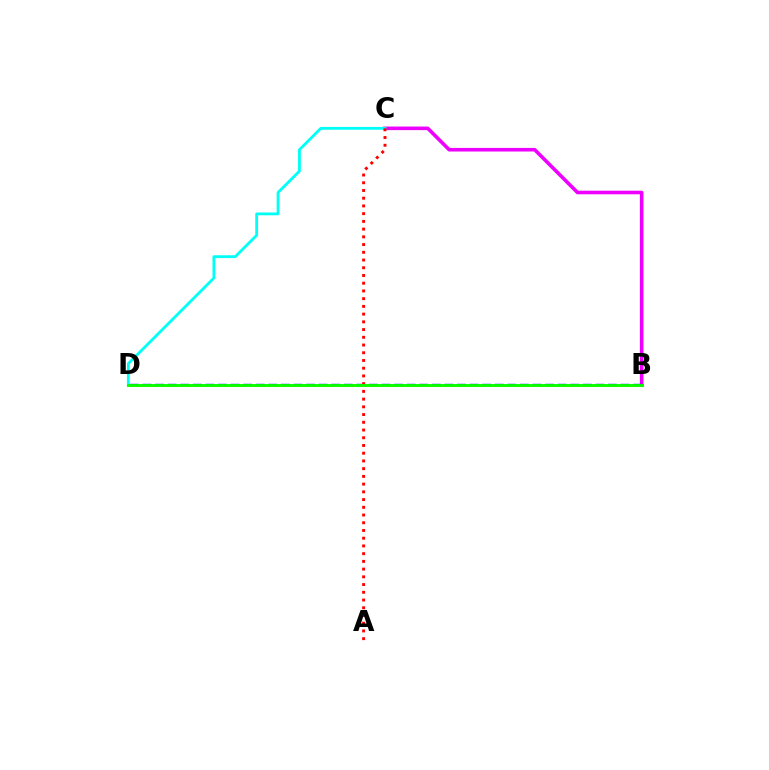{('B', 'D'): [{'color': '#fcf500', 'line_style': 'solid', 'thickness': 1.97}, {'color': '#0010ff', 'line_style': 'dashed', 'thickness': 1.71}, {'color': '#08ff00', 'line_style': 'solid', 'thickness': 2.07}], ('B', 'C'): [{'color': '#ee00ff', 'line_style': 'solid', 'thickness': 2.58}], ('C', 'D'): [{'color': '#00fff6', 'line_style': 'solid', 'thickness': 2.03}], ('A', 'C'): [{'color': '#ff0000', 'line_style': 'dotted', 'thickness': 2.1}]}